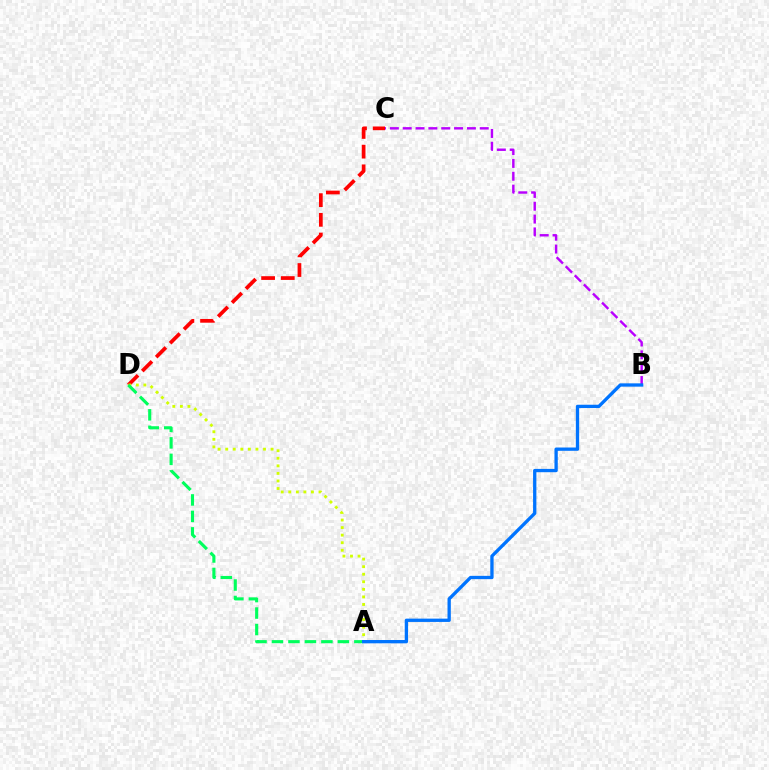{('C', 'D'): [{'color': '#ff0000', 'line_style': 'dashed', 'thickness': 2.67}], ('A', 'D'): [{'color': '#d1ff00', 'line_style': 'dotted', 'thickness': 2.05}, {'color': '#00ff5c', 'line_style': 'dashed', 'thickness': 2.24}], ('B', 'C'): [{'color': '#b900ff', 'line_style': 'dashed', 'thickness': 1.74}], ('A', 'B'): [{'color': '#0074ff', 'line_style': 'solid', 'thickness': 2.38}]}